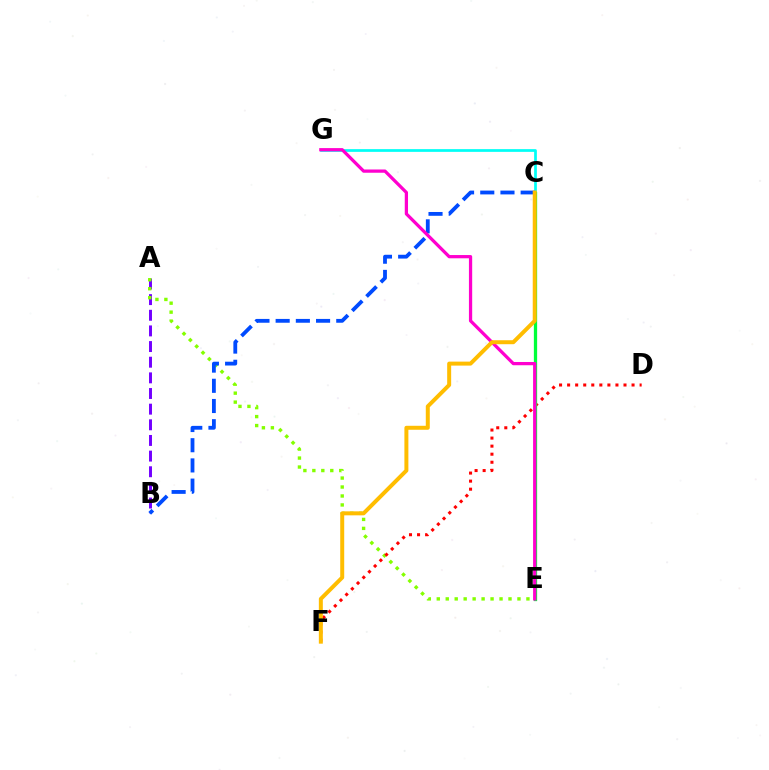{('A', 'B'): [{'color': '#7200ff', 'line_style': 'dashed', 'thickness': 2.13}], ('A', 'E'): [{'color': '#84ff00', 'line_style': 'dotted', 'thickness': 2.44}], ('C', 'G'): [{'color': '#00fff6', 'line_style': 'solid', 'thickness': 1.96}], ('D', 'F'): [{'color': '#ff0000', 'line_style': 'dotted', 'thickness': 2.19}], ('C', 'E'): [{'color': '#00ff39', 'line_style': 'solid', 'thickness': 2.36}], ('B', 'C'): [{'color': '#004bff', 'line_style': 'dashed', 'thickness': 2.74}], ('E', 'G'): [{'color': '#ff00cf', 'line_style': 'solid', 'thickness': 2.34}], ('C', 'F'): [{'color': '#ffbd00', 'line_style': 'solid', 'thickness': 2.87}]}